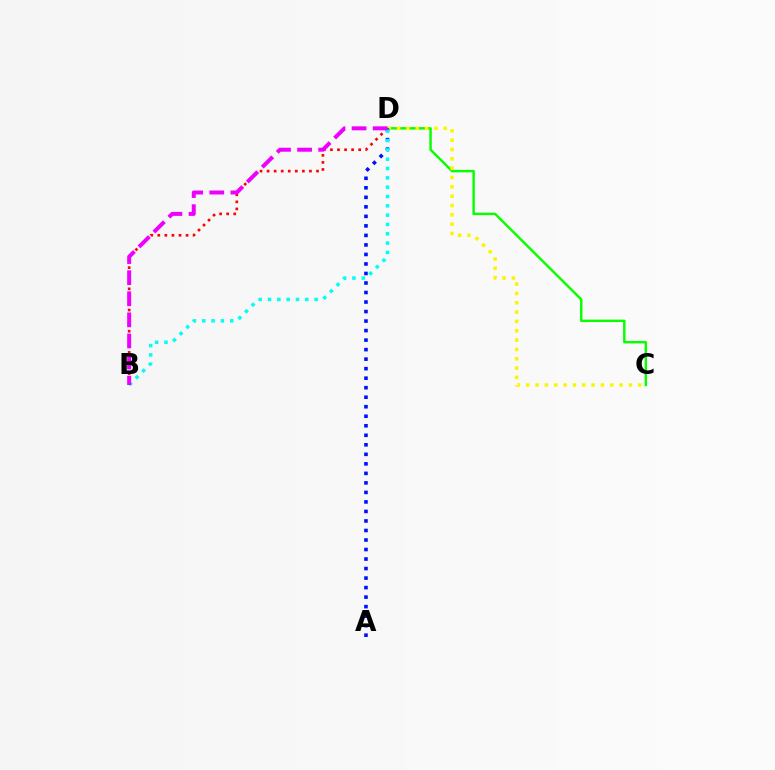{('B', 'D'): [{'color': '#ff0000', 'line_style': 'dotted', 'thickness': 1.92}, {'color': '#00fff6', 'line_style': 'dotted', 'thickness': 2.53}, {'color': '#ee00ff', 'line_style': 'dashed', 'thickness': 2.87}], ('C', 'D'): [{'color': '#08ff00', 'line_style': 'solid', 'thickness': 1.75}, {'color': '#fcf500', 'line_style': 'dotted', 'thickness': 2.54}], ('A', 'D'): [{'color': '#0010ff', 'line_style': 'dotted', 'thickness': 2.59}]}